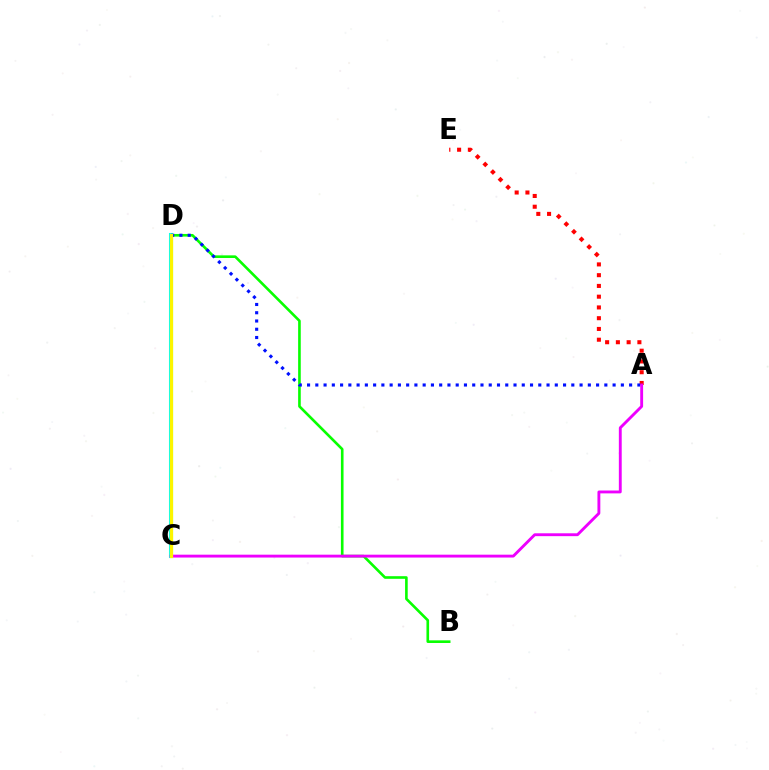{('B', 'D'): [{'color': '#08ff00', 'line_style': 'solid', 'thickness': 1.9}], ('A', 'E'): [{'color': '#ff0000', 'line_style': 'dotted', 'thickness': 2.92}], ('C', 'D'): [{'color': '#00fff6', 'line_style': 'solid', 'thickness': 2.93}, {'color': '#fcf500', 'line_style': 'solid', 'thickness': 2.34}], ('A', 'D'): [{'color': '#0010ff', 'line_style': 'dotted', 'thickness': 2.24}], ('A', 'C'): [{'color': '#ee00ff', 'line_style': 'solid', 'thickness': 2.07}]}